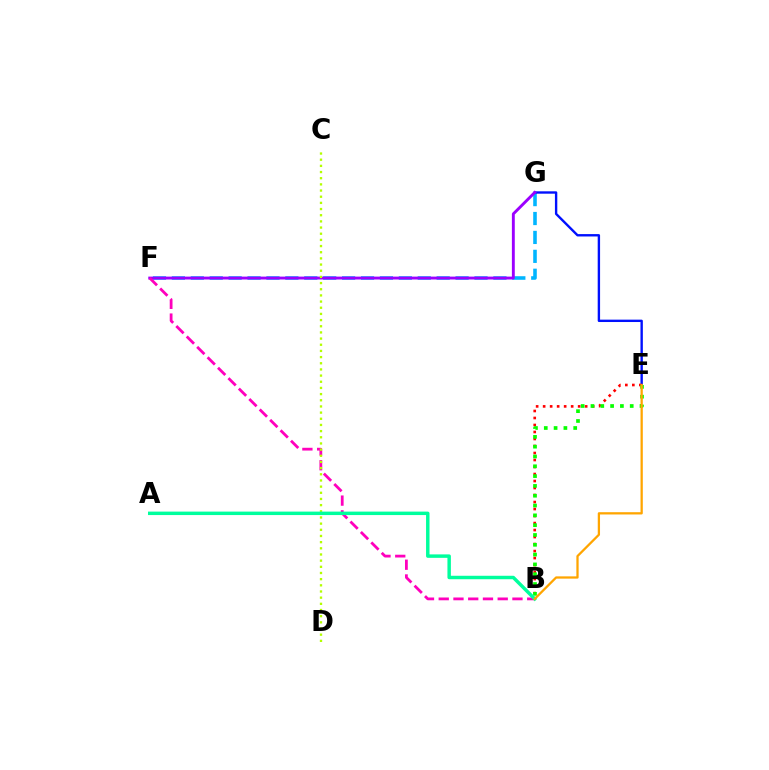{('F', 'G'): [{'color': '#00b5ff', 'line_style': 'dashed', 'thickness': 2.57}, {'color': '#9b00ff', 'line_style': 'solid', 'thickness': 2.08}], ('E', 'G'): [{'color': '#0010ff', 'line_style': 'solid', 'thickness': 1.71}], ('B', 'E'): [{'color': '#ff0000', 'line_style': 'dotted', 'thickness': 1.9}, {'color': '#08ff00', 'line_style': 'dotted', 'thickness': 2.67}, {'color': '#ffa500', 'line_style': 'solid', 'thickness': 1.64}], ('B', 'F'): [{'color': '#ff00bd', 'line_style': 'dashed', 'thickness': 2.0}], ('C', 'D'): [{'color': '#b3ff00', 'line_style': 'dotted', 'thickness': 1.68}], ('A', 'B'): [{'color': '#00ff9d', 'line_style': 'solid', 'thickness': 2.49}]}